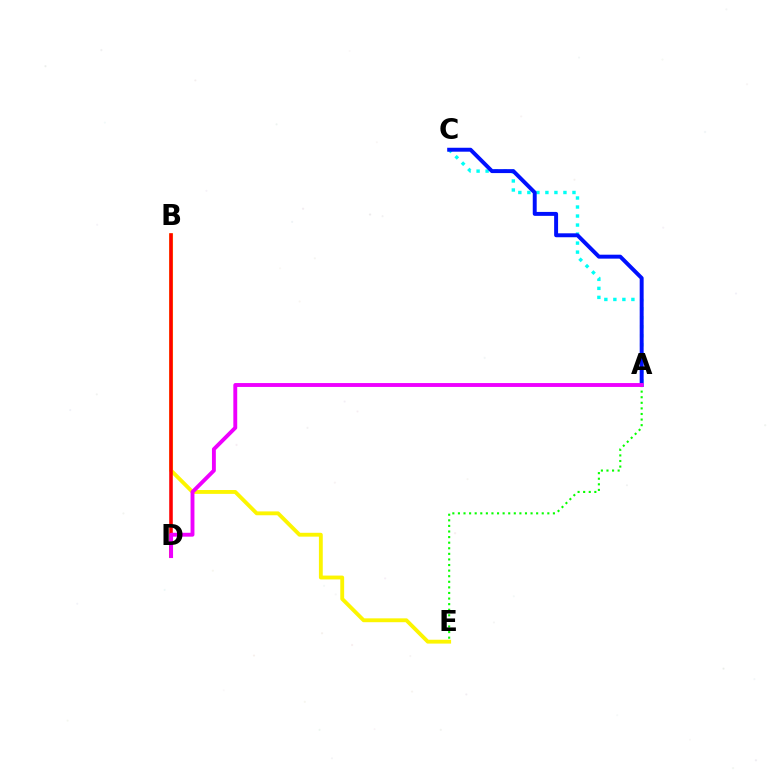{('B', 'E'): [{'color': '#fcf500', 'line_style': 'solid', 'thickness': 2.77}], ('A', 'C'): [{'color': '#00fff6', 'line_style': 'dotted', 'thickness': 2.45}, {'color': '#0010ff', 'line_style': 'solid', 'thickness': 2.84}], ('B', 'D'): [{'color': '#ff0000', 'line_style': 'solid', 'thickness': 2.56}], ('A', 'E'): [{'color': '#08ff00', 'line_style': 'dotted', 'thickness': 1.52}], ('A', 'D'): [{'color': '#ee00ff', 'line_style': 'solid', 'thickness': 2.79}]}